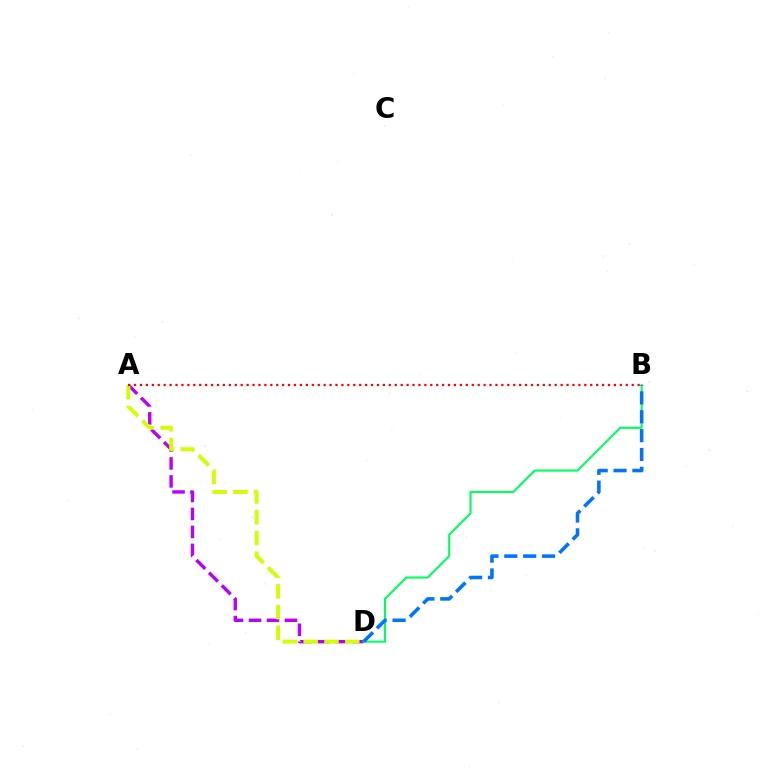{('A', 'D'): [{'color': '#b900ff', 'line_style': 'dashed', 'thickness': 2.44}, {'color': '#d1ff00', 'line_style': 'dashed', 'thickness': 2.82}], ('B', 'D'): [{'color': '#00ff5c', 'line_style': 'solid', 'thickness': 1.52}, {'color': '#0074ff', 'line_style': 'dashed', 'thickness': 2.56}], ('A', 'B'): [{'color': '#ff0000', 'line_style': 'dotted', 'thickness': 1.61}]}